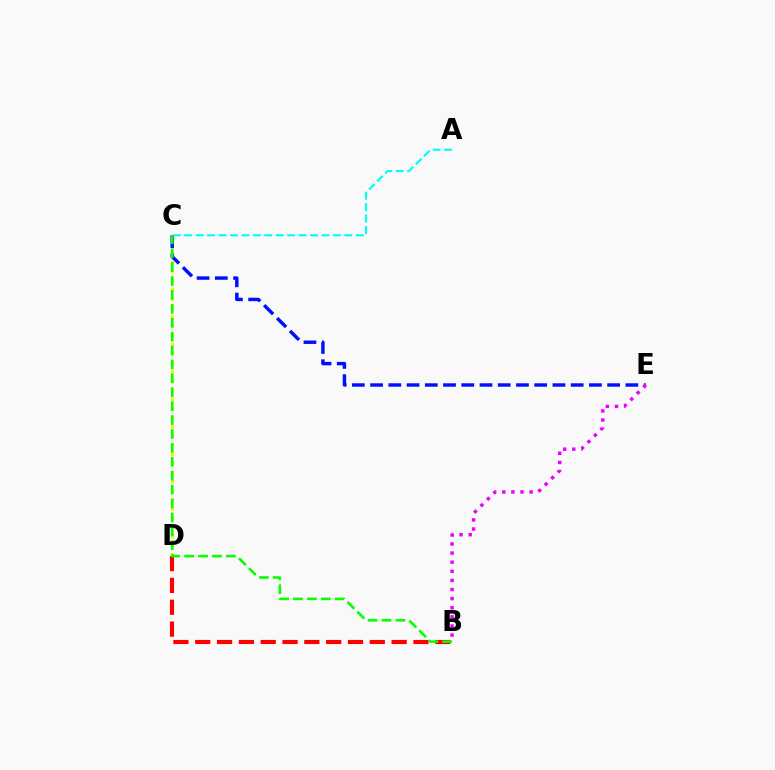{('C', 'D'): [{'color': '#fcf500', 'line_style': 'dotted', 'thickness': 2.48}], ('C', 'E'): [{'color': '#0010ff', 'line_style': 'dashed', 'thickness': 2.48}], ('B', 'E'): [{'color': '#ee00ff', 'line_style': 'dotted', 'thickness': 2.48}], ('A', 'C'): [{'color': '#00fff6', 'line_style': 'dashed', 'thickness': 1.55}], ('B', 'D'): [{'color': '#ff0000', 'line_style': 'dashed', 'thickness': 2.96}], ('B', 'C'): [{'color': '#08ff00', 'line_style': 'dashed', 'thickness': 1.89}]}